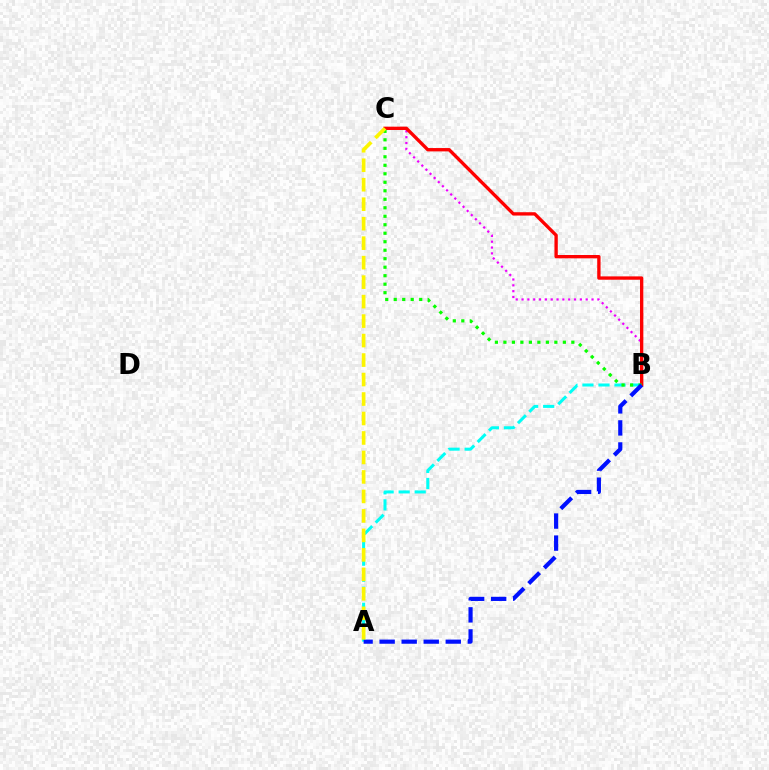{('A', 'B'): [{'color': '#00fff6', 'line_style': 'dashed', 'thickness': 2.18}, {'color': '#0010ff', 'line_style': 'dashed', 'thickness': 2.99}], ('B', 'C'): [{'color': '#ee00ff', 'line_style': 'dotted', 'thickness': 1.58}, {'color': '#ff0000', 'line_style': 'solid', 'thickness': 2.4}, {'color': '#08ff00', 'line_style': 'dotted', 'thickness': 2.31}], ('A', 'C'): [{'color': '#fcf500', 'line_style': 'dashed', 'thickness': 2.65}]}